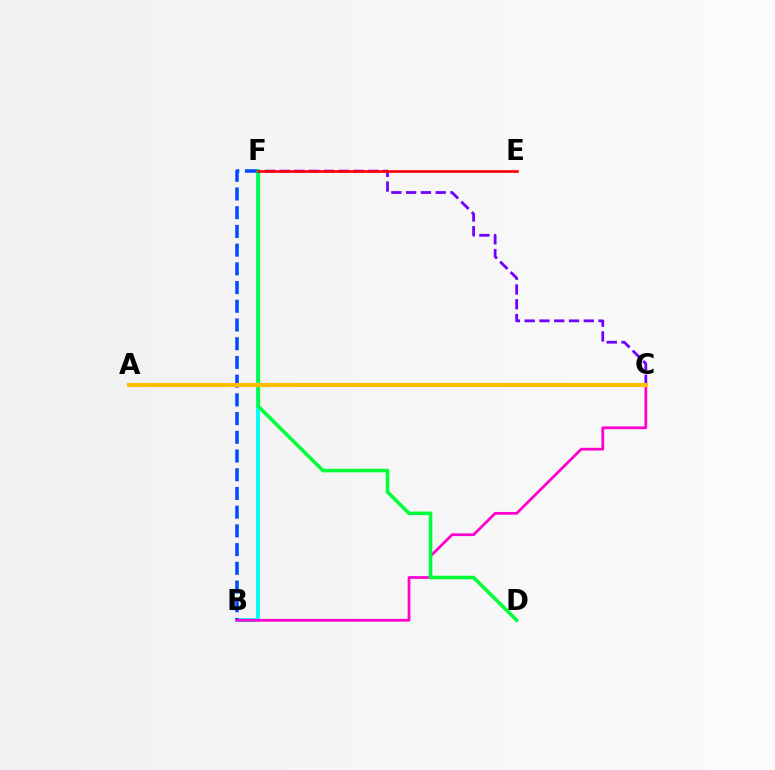{('B', 'F'): [{'color': '#00fff6', 'line_style': 'solid', 'thickness': 2.85}, {'color': '#004bff', 'line_style': 'dashed', 'thickness': 2.54}], ('A', 'C'): [{'color': '#84ff00', 'line_style': 'dashed', 'thickness': 1.83}, {'color': '#ffbd00', 'line_style': 'solid', 'thickness': 2.95}], ('B', 'C'): [{'color': '#ff00cf', 'line_style': 'solid', 'thickness': 1.97}], ('C', 'F'): [{'color': '#7200ff', 'line_style': 'dashed', 'thickness': 2.01}], ('D', 'F'): [{'color': '#00ff39', 'line_style': 'solid', 'thickness': 2.56}], ('E', 'F'): [{'color': '#ff0000', 'line_style': 'solid', 'thickness': 1.9}]}